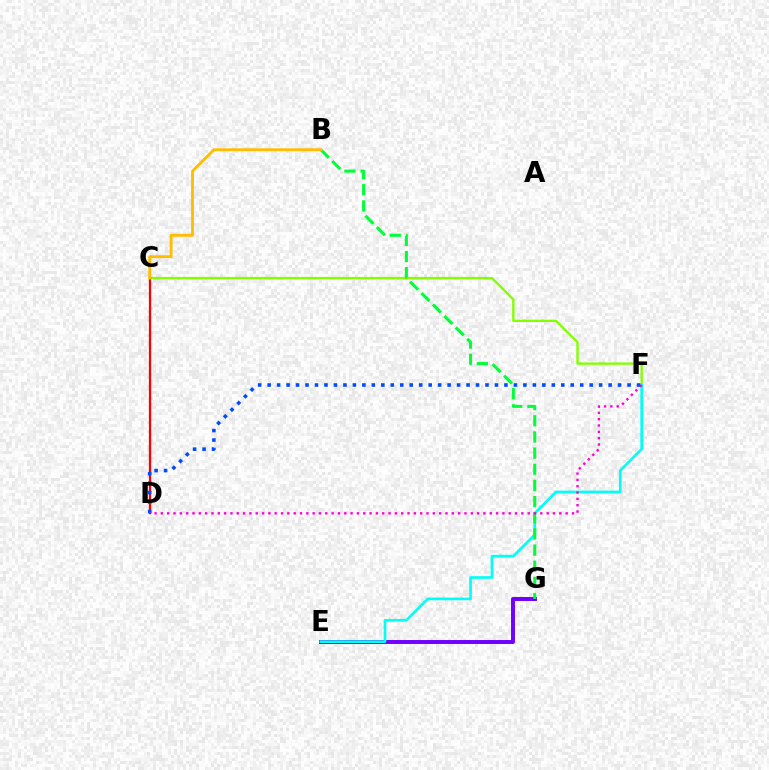{('E', 'G'): [{'color': '#7200ff', 'line_style': 'solid', 'thickness': 2.84}], ('C', 'F'): [{'color': '#84ff00', 'line_style': 'solid', 'thickness': 1.7}], ('C', 'D'): [{'color': '#ff0000', 'line_style': 'solid', 'thickness': 1.61}], ('E', 'F'): [{'color': '#00fff6', 'line_style': 'solid', 'thickness': 1.92}], ('B', 'G'): [{'color': '#00ff39', 'line_style': 'dashed', 'thickness': 2.2}], ('D', 'F'): [{'color': '#004bff', 'line_style': 'dotted', 'thickness': 2.57}, {'color': '#ff00cf', 'line_style': 'dotted', 'thickness': 1.72}], ('B', 'C'): [{'color': '#ffbd00', 'line_style': 'solid', 'thickness': 2.04}]}